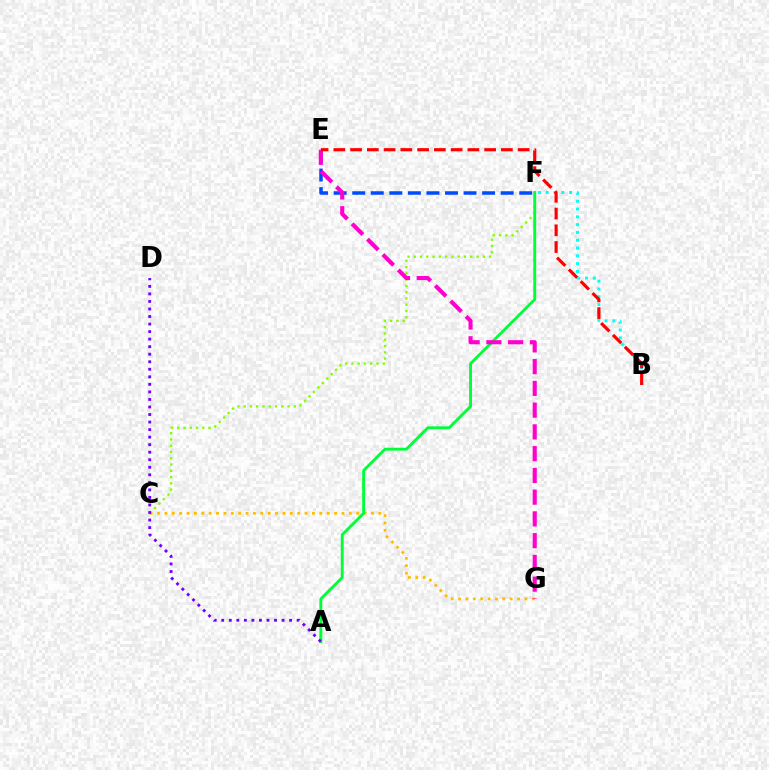{('B', 'F'): [{'color': '#00fff6', 'line_style': 'dotted', 'thickness': 2.12}], ('C', 'F'): [{'color': '#84ff00', 'line_style': 'dotted', 'thickness': 1.7}], ('C', 'G'): [{'color': '#ffbd00', 'line_style': 'dotted', 'thickness': 2.0}], ('A', 'F'): [{'color': '#00ff39', 'line_style': 'solid', 'thickness': 2.08}], ('E', 'F'): [{'color': '#004bff', 'line_style': 'dashed', 'thickness': 2.52}], ('A', 'D'): [{'color': '#7200ff', 'line_style': 'dotted', 'thickness': 2.05}], ('E', 'G'): [{'color': '#ff00cf', 'line_style': 'dashed', 'thickness': 2.95}], ('B', 'E'): [{'color': '#ff0000', 'line_style': 'dashed', 'thickness': 2.28}]}